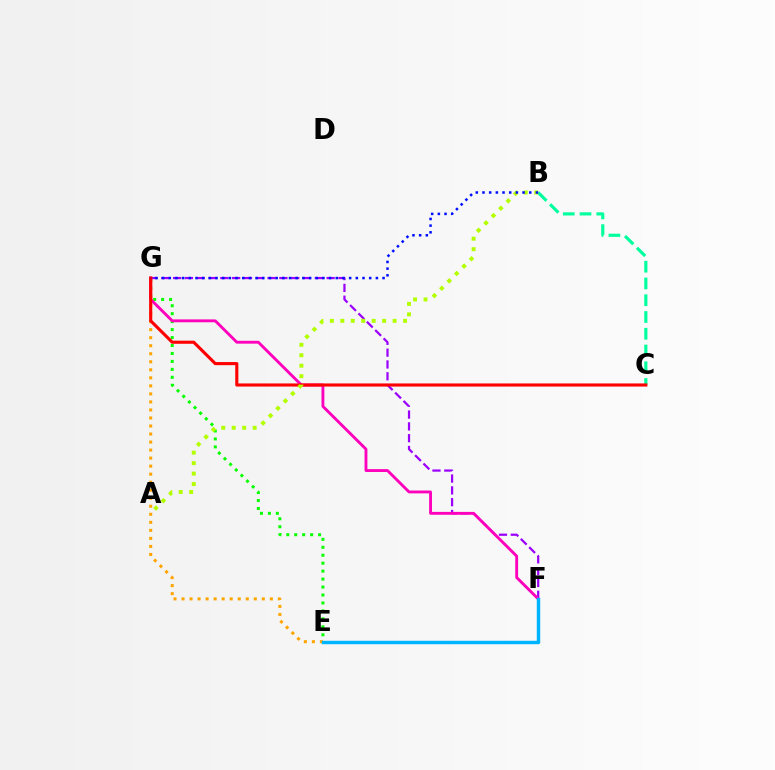{('E', 'G'): [{'color': '#08ff00', 'line_style': 'dotted', 'thickness': 2.16}, {'color': '#ffa500', 'line_style': 'dotted', 'thickness': 2.18}], ('F', 'G'): [{'color': '#9b00ff', 'line_style': 'dashed', 'thickness': 1.6}, {'color': '#ff00bd', 'line_style': 'solid', 'thickness': 2.06}], ('B', 'C'): [{'color': '#00ff9d', 'line_style': 'dashed', 'thickness': 2.28}], ('C', 'G'): [{'color': '#ff0000', 'line_style': 'solid', 'thickness': 2.24}], ('A', 'B'): [{'color': '#b3ff00', 'line_style': 'dotted', 'thickness': 2.84}], ('E', 'F'): [{'color': '#00b5ff', 'line_style': 'solid', 'thickness': 2.49}], ('B', 'G'): [{'color': '#0010ff', 'line_style': 'dotted', 'thickness': 1.82}]}